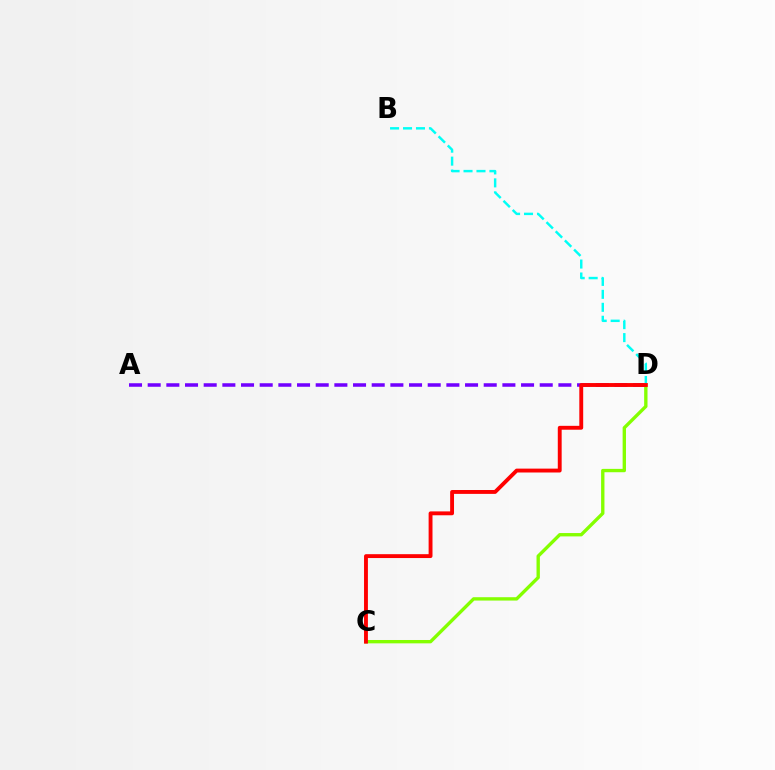{('A', 'D'): [{'color': '#7200ff', 'line_style': 'dashed', 'thickness': 2.54}], ('C', 'D'): [{'color': '#84ff00', 'line_style': 'solid', 'thickness': 2.41}, {'color': '#ff0000', 'line_style': 'solid', 'thickness': 2.79}], ('B', 'D'): [{'color': '#00fff6', 'line_style': 'dashed', 'thickness': 1.76}]}